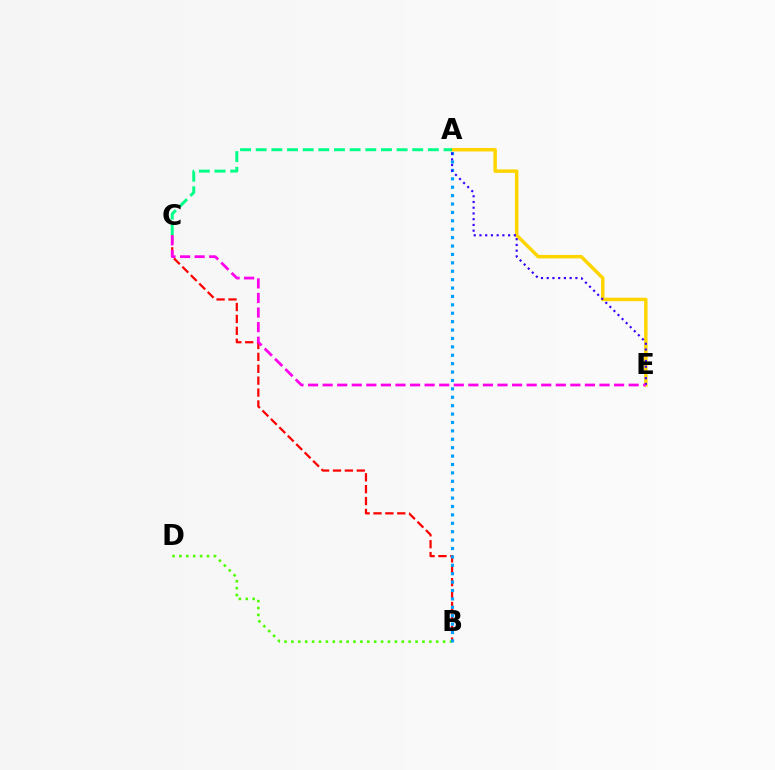{('A', 'E'): [{'color': '#ffd500', 'line_style': 'solid', 'thickness': 2.49}, {'color': '#3700ff', 'line_style': 'dotted', 'thickness': 1.56}], ('A', 'C'): [{'color': '#00ff86', 'line_style': 'dashed', 'thickness': 2.13}], ('B', 'D'): [{'color': '#4fff00', 'line_style': 'dotted', 'thickness': 1.87}], ('B', 'C'): [{'color': '#ff0000', 'line_style': 'dashed', 'thickness': 1.62}], ('A', 'B'): [{'color': '#009eff', 'line_style': 'dotted', 'thickness': 2.28}], ('C', 'E'): [{'color': '#ff00ed', 'line_style': 'dashed', 'thickness': 1.98}]}